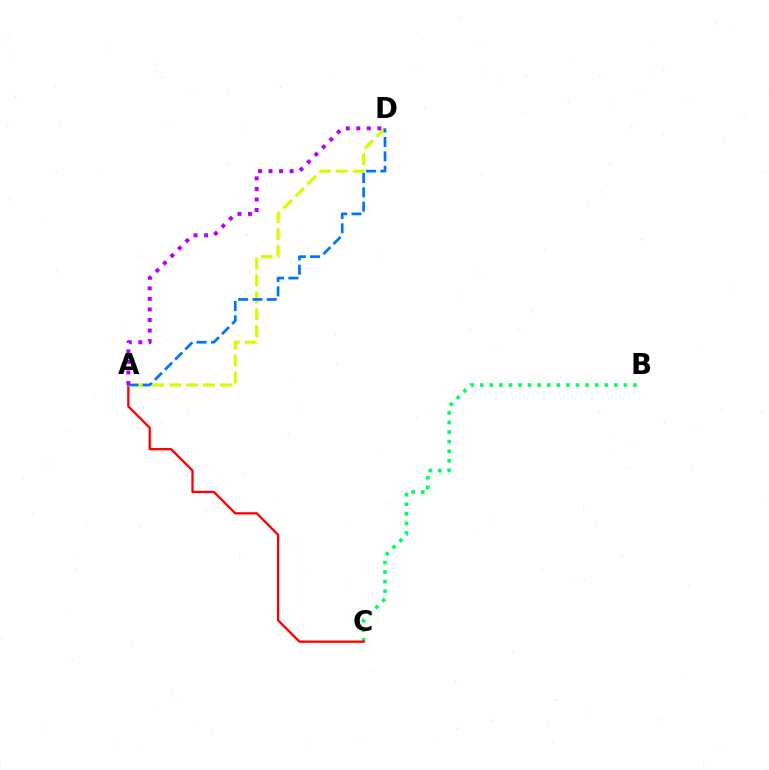{('B', 'C'): [{'color': '#00ff5c', 'line_style': 'dotted', 'thickness': 2.6}], ('A', 'C'): [{'color': '#ff0000', 'line_style': 'solid', 'thickness': 1.66}], ('A', 'D'): [{'color': '#d1ff00', 'line_style': 'dashed', 'thickness': 2.3}, {'color': '#0074ff', 'line_style': 'dashed', 'thickness': 1.95}, {'color': '#b900ff', 'line_style': 'dotted', 'thickness': 2.87}]}